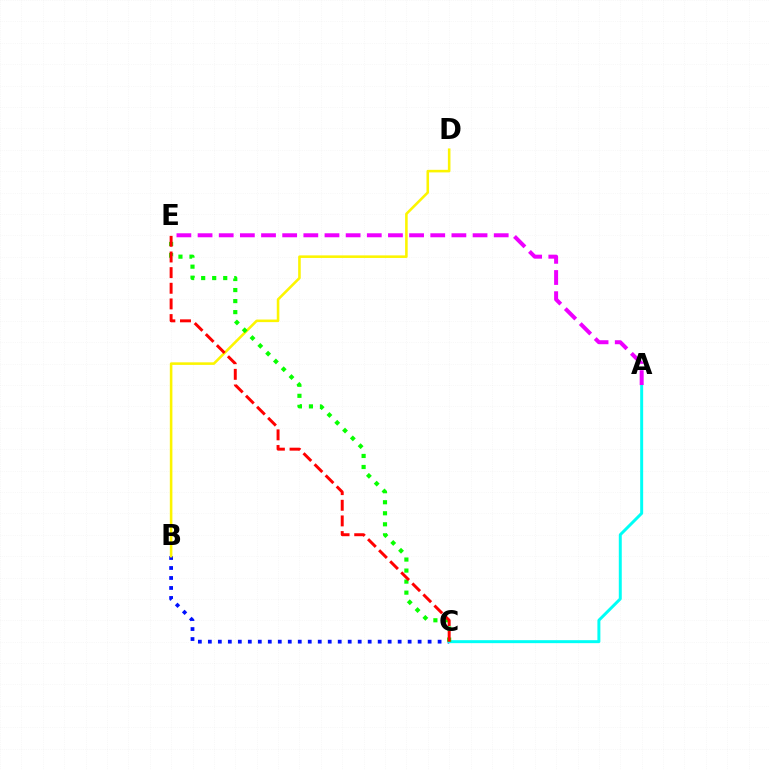{('B', 'C'): [{'color': '#0010ff', 'line_style': 'dotted', 'thickness': 2.71}], ('A', 'C'): [{'color': '#00fff6', 'line_style': 'solid', 'thickness': 2.14}], ('A', 'E'): [{'color': '#ee00ff', 'line_style': 'dashed', 'thickness': 2.87}], ('B', 'D'): [{'color': '#fcf500', 'line_style': 'solid', 'thickness': 1.86}], ('C', 'E'): [{'color': '#08ff00', 'line_style': 'dotted', 'thickness': 3.0}, {'color': '#ff0000', 'line_style': 'dashed', 'thickness': 2.13}]}